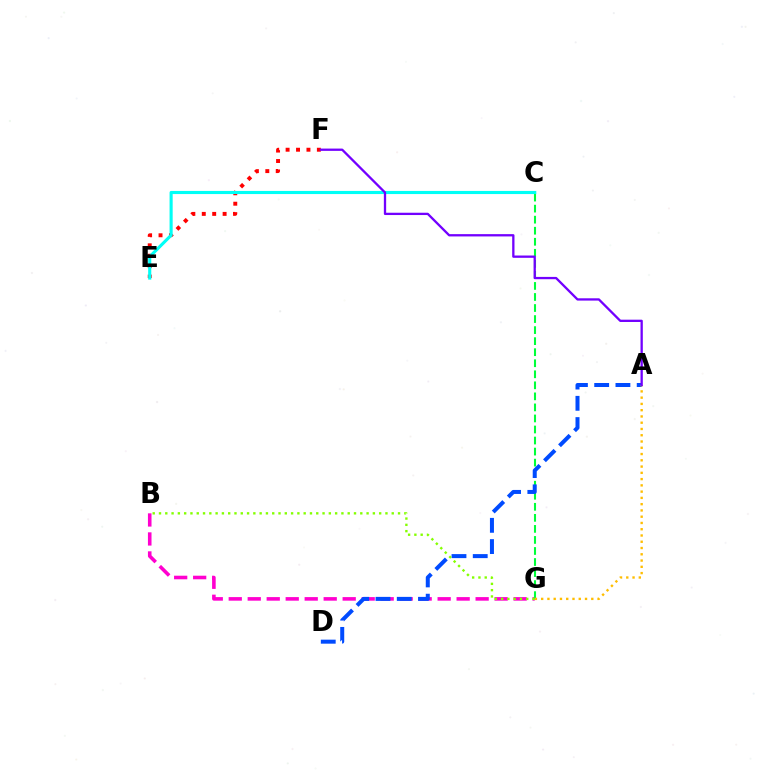{('B', 'G'): [{'color': '#ff00cf', 'line_style': 'dashed', 'thickness': 2.58}, {'color': '#84ff00', 'line_style': 'dotted', 'thickness': 1.71}], ('E', 'F'): [{'color': '#ff0000', 'line_style': 'dotted', 'thickness': 2.83}], ('C', 'G'): [{'color': '#00ff39', 'line_style': 'dashed', 'thickness': 1.5}], ('C', 'E'): [{'color': '#00fff6', 'line_style': 'solid', 'thickness': 2.24}], ('A', 'D'): [{'color': '#004bff', 'line_style': 'dashed', 'thickness': 2.89}], ('A', 'G'): [{'color': '#ffbd00', 'line_style': 'dotted', 'thickness': 1.7}], ('A', 'F'): [{'color': '#7200ff', 'line_style': 'solid', 'thickness': 1.66}]}